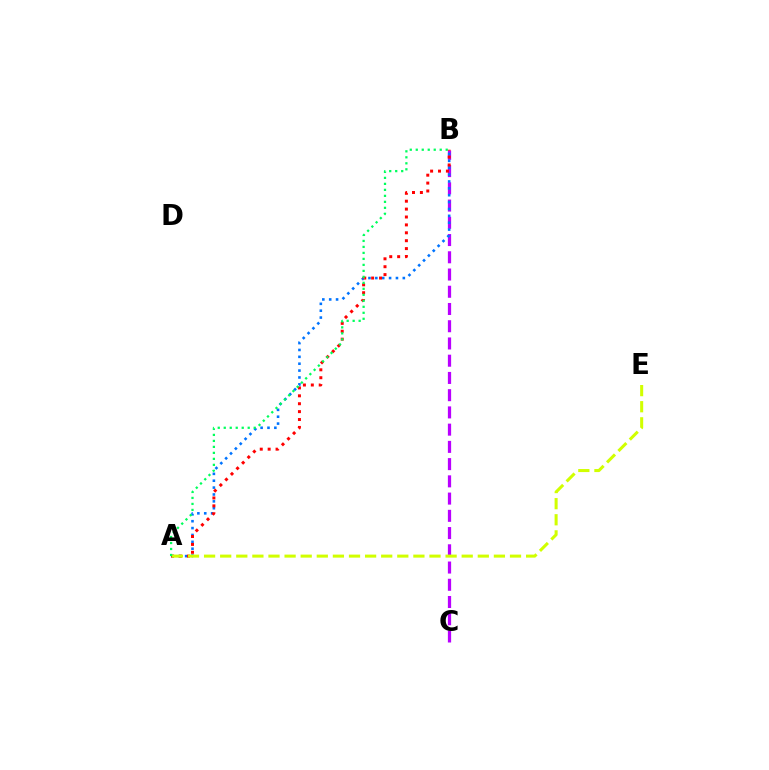{('B', 'C'): [{'color': '#b900ff', 'line_style': 'dashed', 'thickness': 2.34}], ('A', 'B'): [{'color': '#0074ff', 'line_style': 'dotted', 'thickness': 1.87}, {'color': '#ff0000', 'line_style': 'dotted', 'thickness': 2.15}, {'color': '#00ff5c', 'line_style': 'dotted', 'thickness': 1.63}], ('A', 'E'): [{'color': '#d1ff00', 'line_style': 'dashed', 'thickness': 2.19}]}